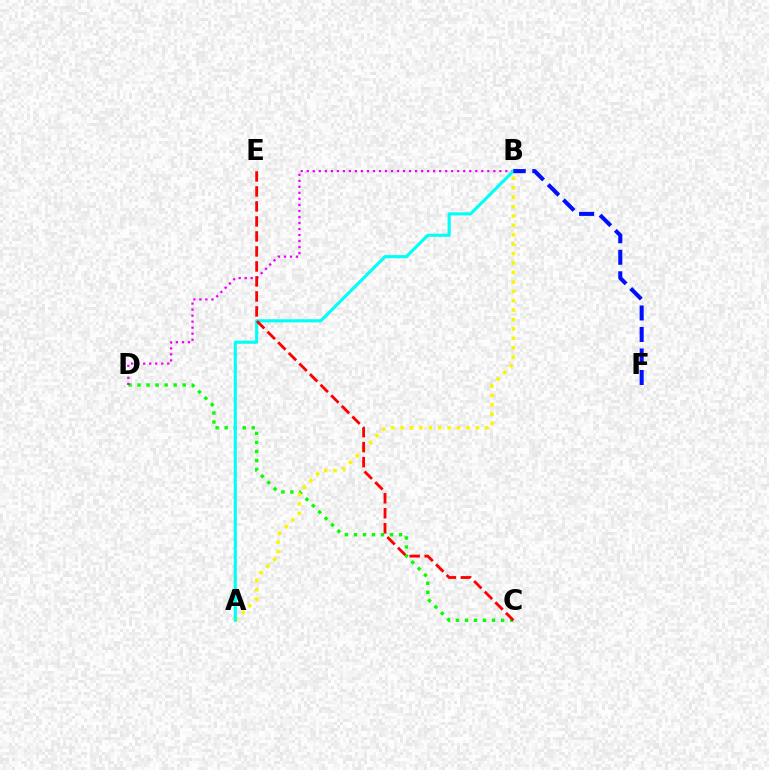{('C', 'D'): [{'color': '#08ff00', 'line_style': 'dotted', 'thickness': 2.45}], ('B', 'D'): [{'color': '#ee00ff', 'line_style': 'dotted', 'thickness': 1.64}], ('A', 'B'): [{'color': '#fcf500', 'line_style': 'dotted', 'thickness': 2.56}, {'color': '#00fff6', 'line_style': 'solid', 'thickness': 2.26}], ('B', 'F'): [{'color': '#0010ff', 'line_style': 'dashed', 'thickness': 2.92}], ('C', 'E'): [{'color': '#ff0000', 'line_style': 'dashed', 'thickness': 2.04}]}